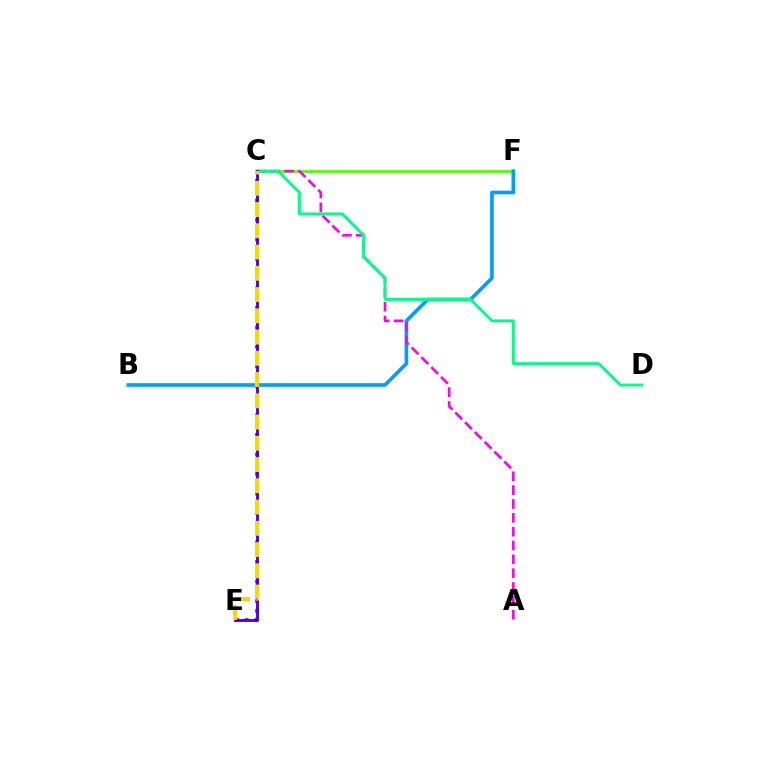{('C', 'F'): [{'color': '#4fff00', 'line_style': 'solid', 'thickness': 1.96}], ('C', 'E'): [{'color': '#ff0000', 'line_style': 'dotted', 'thickness': 2.66}, {'color': '#3700ff', 'line_style': 'solid', 'thickness': 2.04}, {'color': '#ffd500', 'line_style': 'dashed', 'thickness': 2.89}], ('B', 'F'): [{'color': '#009eff', 'line_style': 'solid', 'thickness': 2.63}], ('A', 'C'): [{'color': '#ff00ed', 'line_style': 'dashed', 'thickness': 1.88}], ('C', 'D'): [{'color': '#00ff86', 'line_style': 'solid', 'thickness': 2.08}]}